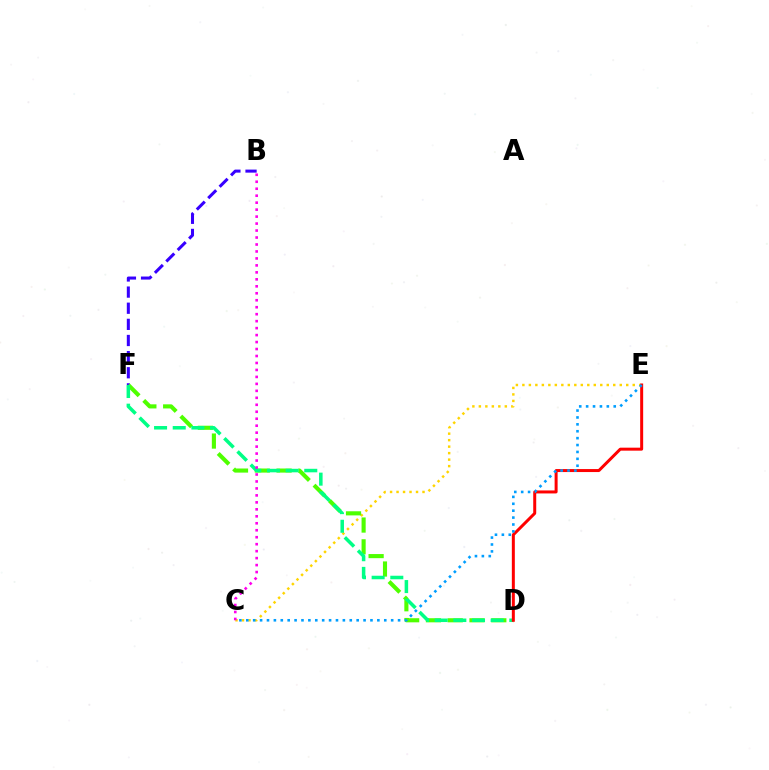{('C', 'E'): [{'color': '#ffd500', 'line_style': 'dotted', 'thickness': 1.76}, {'color': '#009eff', 'line_style': 'dotted', 'thickness': 1.87}], ('B', 'F'): [{'color': '#3700ff', 'line_style': 'dashed', 'thickness': 2.19}], ('D', 'F'): [{'color': '#4fff00', 'line_style': 'dashed', 'thickness': 2.96}, {'color': '#00ff86', 'line_style': 'dashed', 'thickness': 2.53}], ('B', 'C'): [{'color': '#ff00ed', 'line_style': 'dotted', 'thickness': 1.89}], ('D', 'E'): [{'color': '#ff0000', 'line_style': 'solid', 'thickness': 2.15}]}